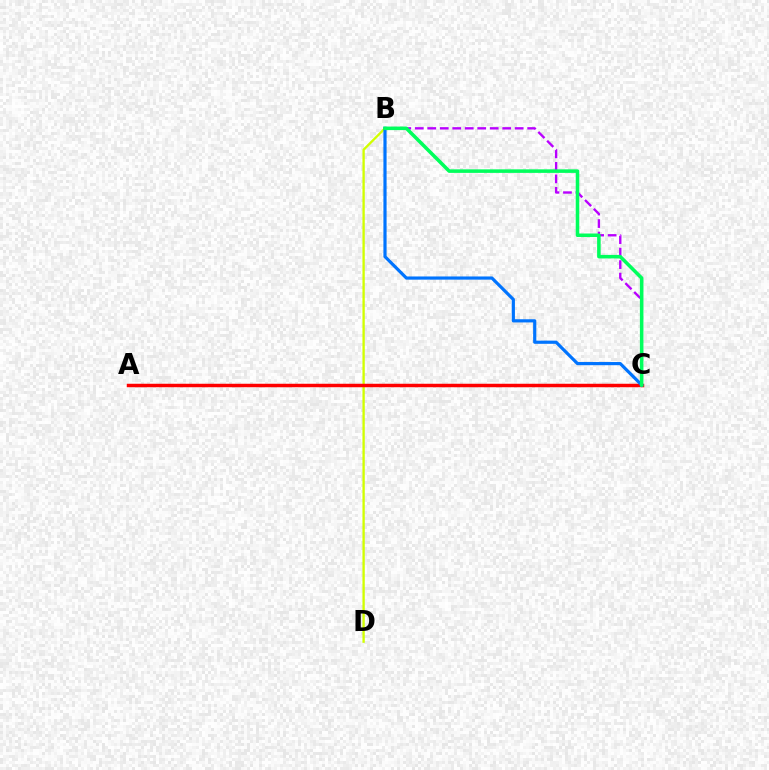{('B', 'D'): [{'color': '#d1ff00', 'line_style': 'solid', 'thickness': 1.68}], ('B', 'C'): [{'color': '#b900ff', 'line_style': 'dashed', 'thickness': 1.7}, {'color': '#0074ff', 'line_style': 'solid', 'thickness': 2.29}, {'color': '#00ff5c', 'line_style': 'solid', 'thickness': 2.55}], ('A', 'C'): [{'color': '#ff0000', 'line_style': 'solid', 'thickness': 2.51}]}